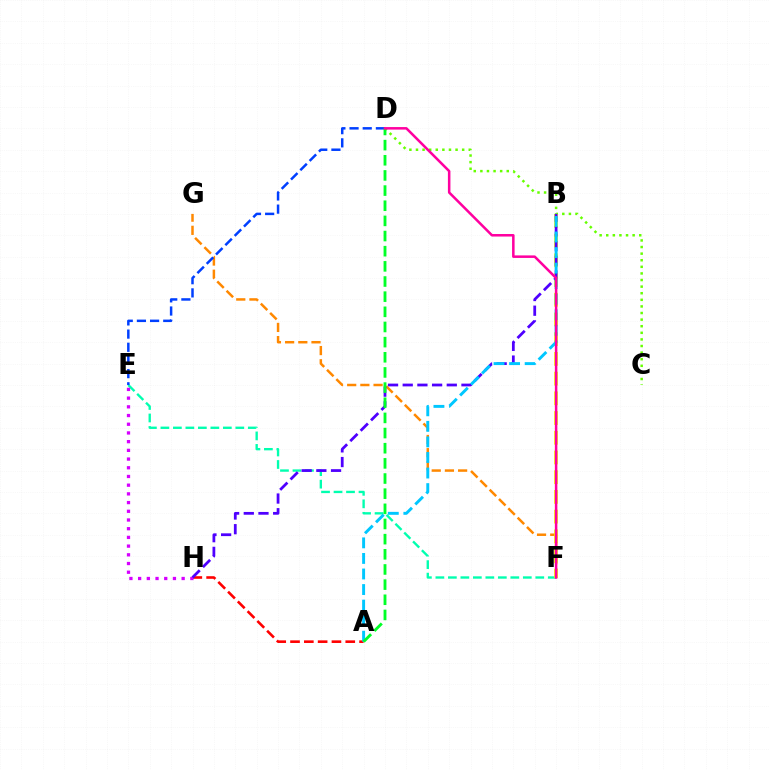{('E', 'F'): [{'color': '#00ffaf', 'line_style': 'dashed', 'thickness': 1.7}], ('F', 'G'): [{'color': '#ff8800', 'line_style': 'dashed', 'thickness': 1.79}], ('D', 'E'): [{'color': '#003fff', 'line_style': 'dashed', 'thickness': 1.79}], ('C', 'D'): [{'color': '#66ff00', 'line_style': 'dotted', 'thickness': 1.79}], ('B', 'F'): [{'color': '#eeff00', 'line_style': 'dashed', 'thickness': 2.68}], ('A', 'H'): [{'color': '#ff0000', 'line_style': 'dashed', 'thickness': 1.88}], ('E', 'H'): [{'color': '#d600ff', 'line_style': 'dotted', 'thickness': 2.36}], ('B', 'H'): [{'color': '#4f00ff', 'line_style': 'dashed', 'thickness': 2.0}], ('A', 'B'): [{'color': '#00c7ff', 'line_style': 'dashed', 'thickness': 2.11}], ('A', 'D'): [{'color': '#00ff27', 'line_style': 'dashed', 'thickness': 2.06}], ('D', 'F'): [{'color': '#ff00a0', 'line_style': 'solid', 'thickness': 1.82}]}